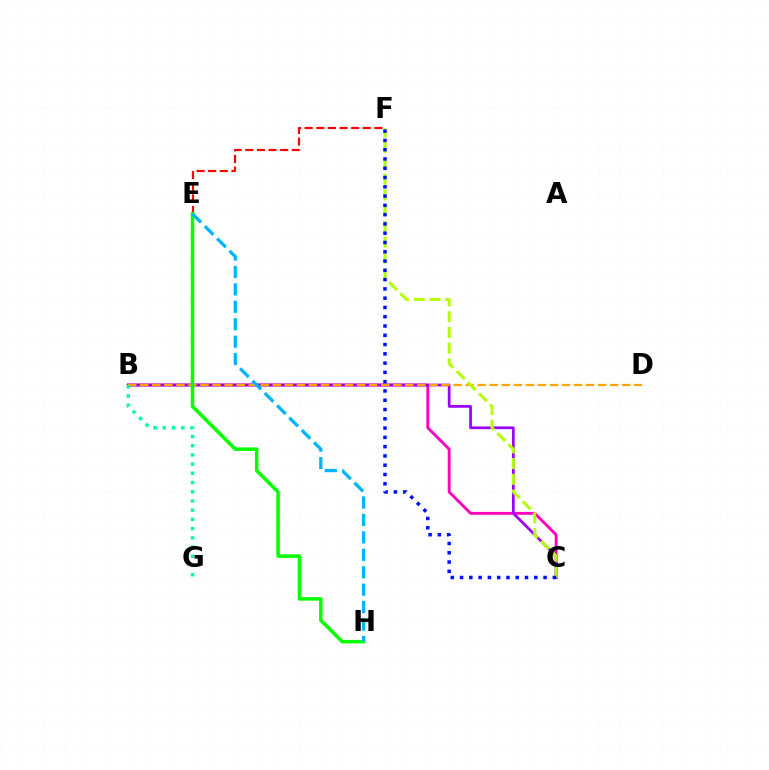{('B', 'C'): [{'color': '#ff00bd', 'line_style': 'solid', 'thickness': 2.06}, {'color': '#9b00ff', 'line_style': 'solid', 'thickness': 1.96}], ('B', 'D'): [{'color': '#ffa500', 'line_style': 'dashed', 'thickness': 1.64}], ('E', 'F'): [{'color': '#ff0000', 'line_style': 'dashed', 'thickness': 1.58}], ('B', 'G'): [{'color': '#00ff9d', 'line_style': 'dotted', 'thickness': 2.5}], ('E', 'H'): [{'color': '#08ff00', 'line_style': 'solid', 'thickness': 2.53}, {'color': '#00b5ff', 'line_style': 'dashed', 'thickness': 2.37}], ('C', 'F'): [{'color': '#b3ff00', 'line_style': 'dashed', 'thickness': 2.14}, {'color': '#0010ff', 'line_style': 'dotted', 'thickness': 2.52}]}